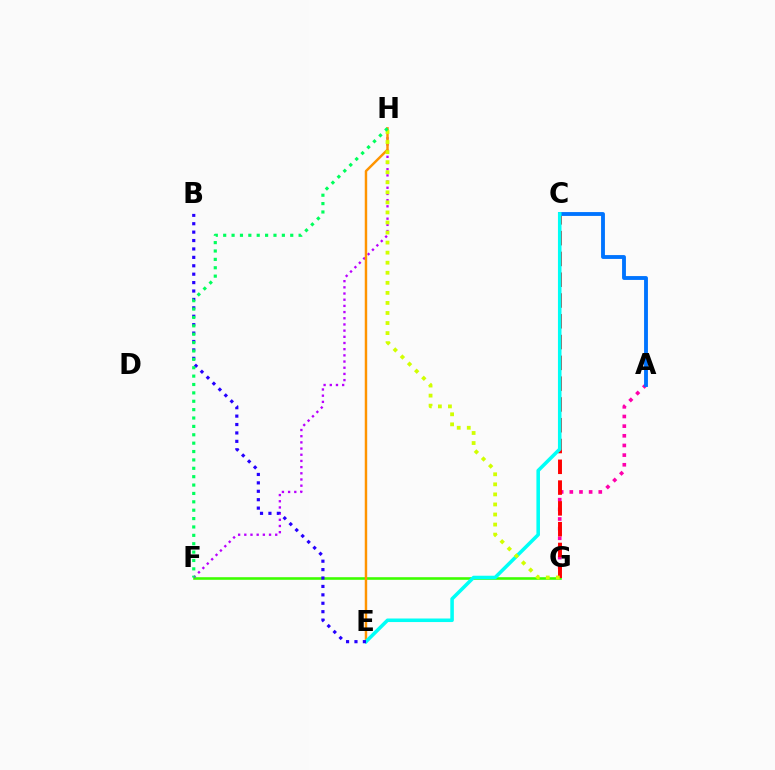{('A', 'G'): [{'color': '#ff00ac', 'line_style': 'dotted', 'thickness': 2.62}], ('F', 'G'): [{'color': '#3dff00', 'line_style': 'solid', 'thickness': 1.87}], ('C', 'G'): [{'color': '#ff0000', 'line_style': 'dashed', 'thickness': 2.82}], ('A', 'C'): [{'color': '#0074ff', 'line_style': 'solid', 'thickness': 2.77}], ('F', 'H'): [{'color': '#b900ff', 'line_style': 'dotted', 'thickness': 1.68}, {'color': '#00ff5c', 'line_style': 'dotted', 'thickness': 2.28}], ('E', 'H'): [{'color': '#ff9400', 'line_style': 'solid', 'thickness': 1.76}], ('C', 'E'): [{'color': '#00fff6', 'line_style': 'solid', 'thickness': 2.56}], ('B', 'E'): [{'color': '#2500ff', 'line_style': 'dotted', 'thickness': 2.29}], ('G', 'H'): [{'color': '#d1ff00', 'line_style': 'dotted', 'thickness': 2.73}]}